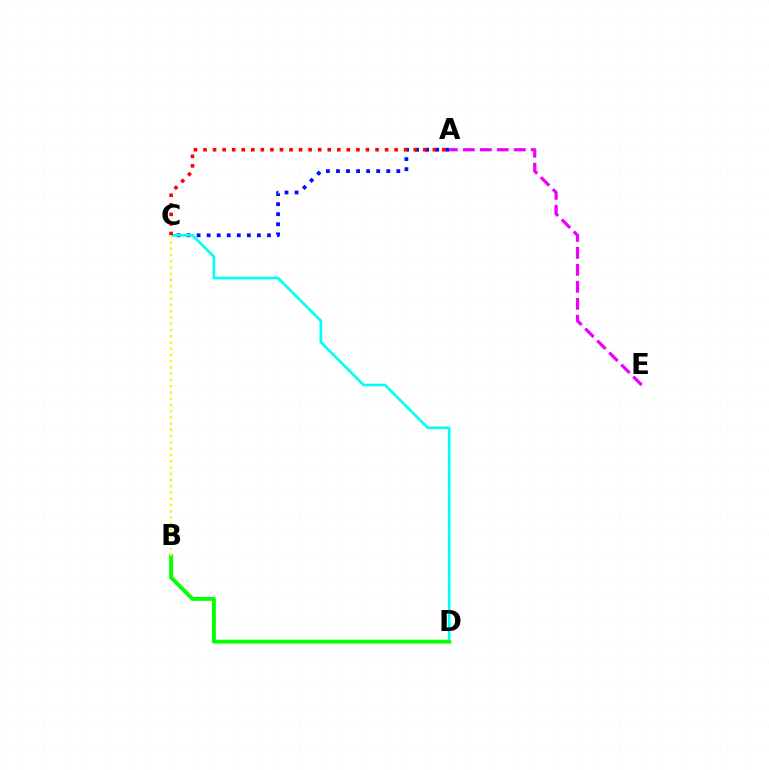{('A', 'C'): [{'color': '#0010ff', 'line_style': 'dotted', 'thickness': 2.73}, {'color': '#ff0000', 'line_style': 'dotted', 'thickness': 2.6}], ('C', 'D'): [{'color': '#00fff6', 'line_style': 'solid', 'thickness': 1.93}], ('A', 'E'): [{'color': '#ee00ff', 'line_style': 'dashed', 'thickness': 2.31}], ('B', 'D'): [{'color': '#08ff00', 'line_style': 'solid', 'thickness': 2.83}], ('B', 'C'): [{'color': '#fcf500', 'line_style': 'dotted', 'thickness': 1.7}]}